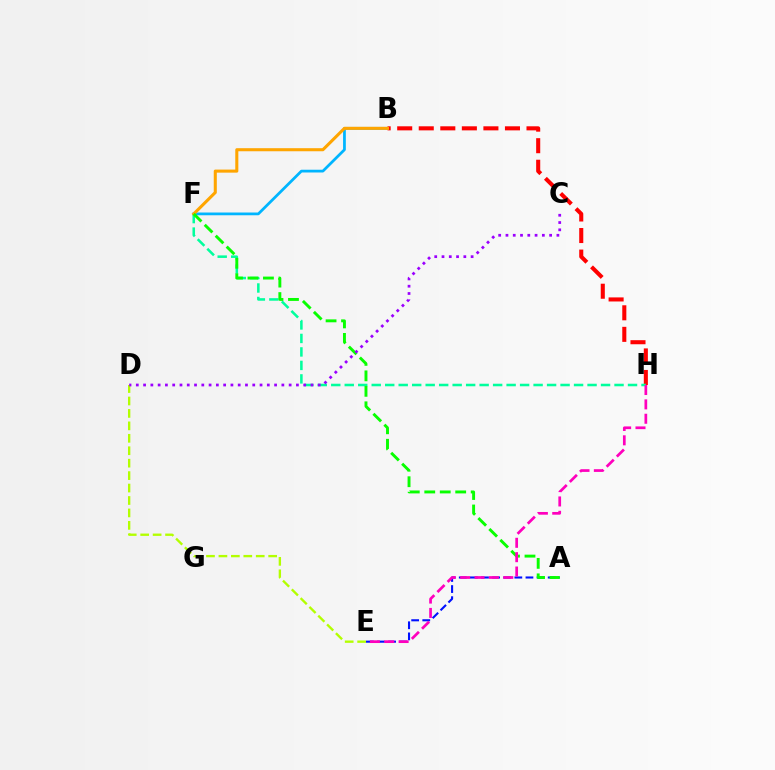{('A', 'E'): [{'color': '#0010ff', 'line_style': 'dashed', 'thickness': 1.51}], ('B', 'F'): [{'color': '#00b5ff', 'line_style': 'solid', 'thickness': 1.98}, {'color': '#ffa500', 'line_style': 'solid', 'thickness': 2.21}], ('B', 'H'): [{'color': '#ff0000', 'line_style': 'dashed', 'thickness': 2.93}], ('F', 'H'): [{'color': '#00ff9d', 'line_style': 'dashed', 'thickness': 1.83}], ('A', 'F'): [{'color': '#08ff00', 'line_style': 'dashed', 'thickness': 2.1}], ('D', 'E'): [{'color': '#b3ff00', 'line_style': 'dashed', 'thickness': 1.69}], ('E', 'H'): [{'color': '#ff00bd', 'line_style': 'dashed', 'thickness': 1.95}], ('C', 'D'): [{'color': '#9b00ff', 'line_style': 'dotted', 'thickness': 1.98}]}